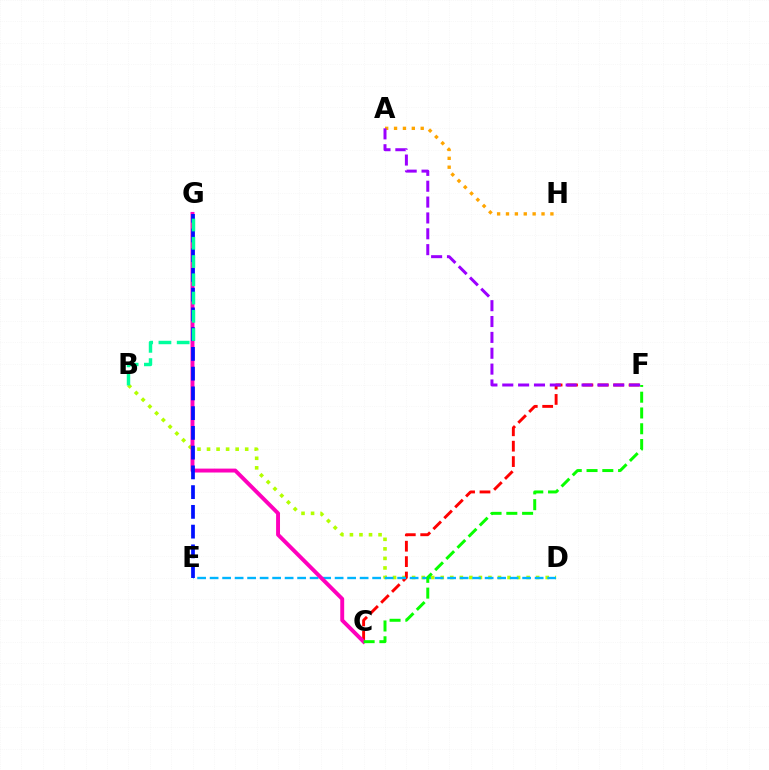{('B', 'D'): [{'color': '#b3ff00', 'line_style': 'dotted', 'thickness': 2.59}], ('C', 'F'): [{'color': '#ff0000', 'line_style': 'dashed', 'thickness': 2.09}, {'color': '#08ff00', 'line_style': 'dashed', 'thickness': 2.14}], ('A', 'H'): [{'color': '#ffa500', 'line_style': 'dotted', 'thickness': 2.41}], ('D', 'E'): [{'color': '#00b5ff', 'line_style': 'dashed', 'thickness': 1.7}], ('C', 'G'): [{'color': '#ff00bd', 'line_style': 'solid', 'thickness': 2.82}], ('A', 'F'): [{'color': '#9b00ff', 'line_style': 'dashed', 'thickness': 2.15}], ('E', 'G'): [{'color': '#0010ff', 'line_style': 'dashed', 'thickness': 2.68}], ('B', 'G'): [{'color': '#00ff9d', 'line_style': 'dashed', 'thickness': 2.48}]}